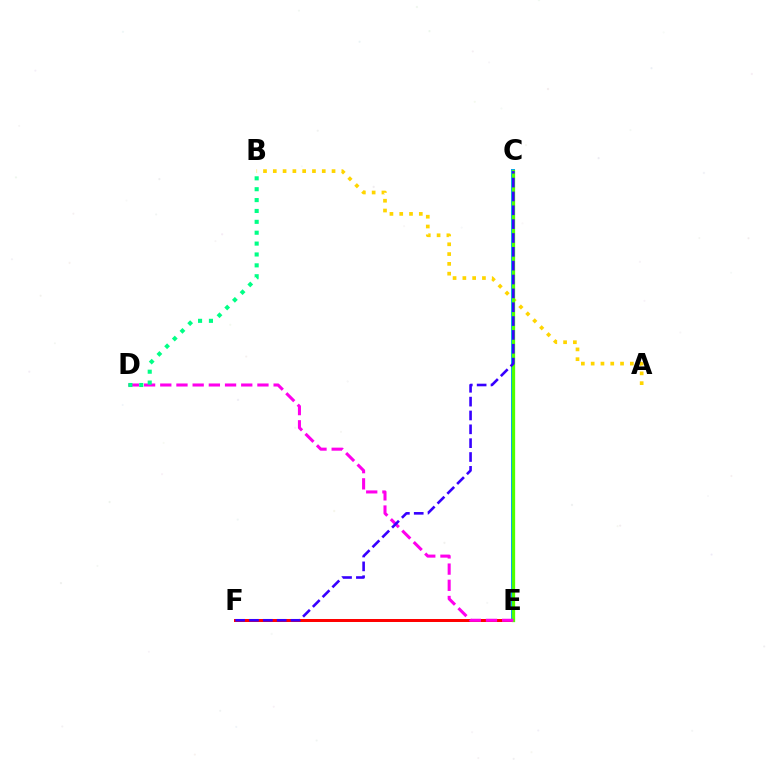{('A', 'B'): [{'color': '#ffd500', 'line_style': 'dotted', 'thickness': 2.66}], ('C', 'E'): [{'color': '#009eff', 'line_style': 'solid', 'thickness': 2.87}, {'color': '#4fff00', 'line_style': 'solid', 'thickness': 2.37}], ('E', 'F'): [{'color': '#ff0000', 'line_style': 'solid', 'thickness': 2.15}], ('D', 'E'): [{'color': '#ff00ed', 'line_style': 'dashed', 'thickness': 2.2}], ('C', 'F'): [{'color': '#3700ff', 'line_style': 'dashed', 'thickness': 1.88}], ('B', 'D'): [{'color': '#00ff86', 'line_style': 'dotted', 'thickness': 2.96}]}